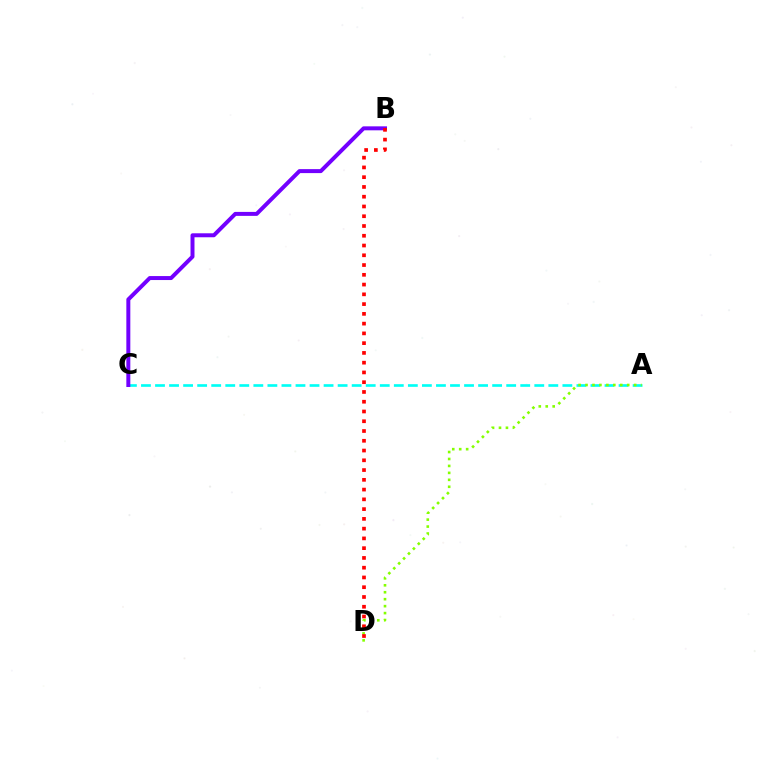{('A', 'C'): [{'color': '#00fff6', 'line_style': 'dashed', 'thickness': 1.91}], ('A', 'D'): [{'color': '#84ff00', 'line_style': 'dotted', 'thickness': 1.89}], ('B', 'C'): [{'color': '#7200ff', 'line_style': 'solid', 'thickness': 2.86}], ('B', 'D'): [{'color': '#ff0000', 'line_style': 'dotted', 'thickness': 2.65}]}